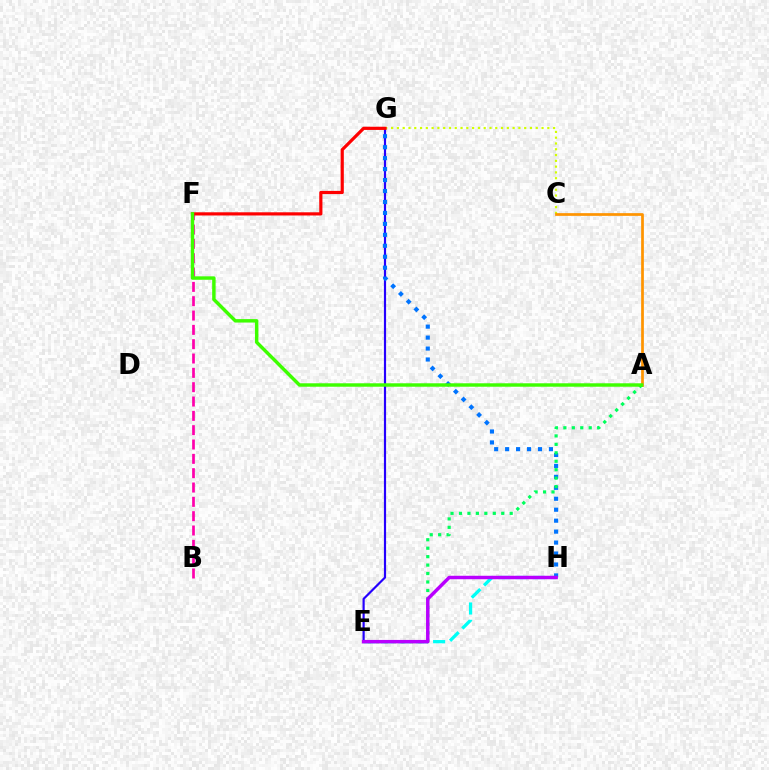{('C', 'G'): [{'color': '#d1ff00', 'line_style': 'dotted', 'thickness': 1.57}], ('E', 'H'): [{'color': '#00fff6', 'line_style': 'dashed', 'thickness': 2.36}, {'color': '#b900ff', 'line_style': 'solid', 'thickness': 2.49}], ('E', 'G'): [{'color': '#2500ff', 'line_style': 'solid', 'thickness': 1.57}], ('A', 'C'): [{'color': '#ff9400', 'line_style': 'solid', 'thickness': 1.96}], ('B', 'F'): [{'color': '#ff00ac', 'line_style': 'dashed', 'thickness': 1.95}], ('G', 'H'): [{'color': '#0074ff', 'line_style': 'dotted', 'thickness': 2.98}], ('A', 'E'): [{'color': '#00ff5c', 'line_style': 'dotted', 'thickness': 2.3}], ('F', 'G'): [{'color': '#ff0000', 'line_style': 'solid', 'thickness': 2.29}], ('A', 'F'): [{'color': '#3dff00', 'line_style': 'solid', 'thickness': 2.48}]}